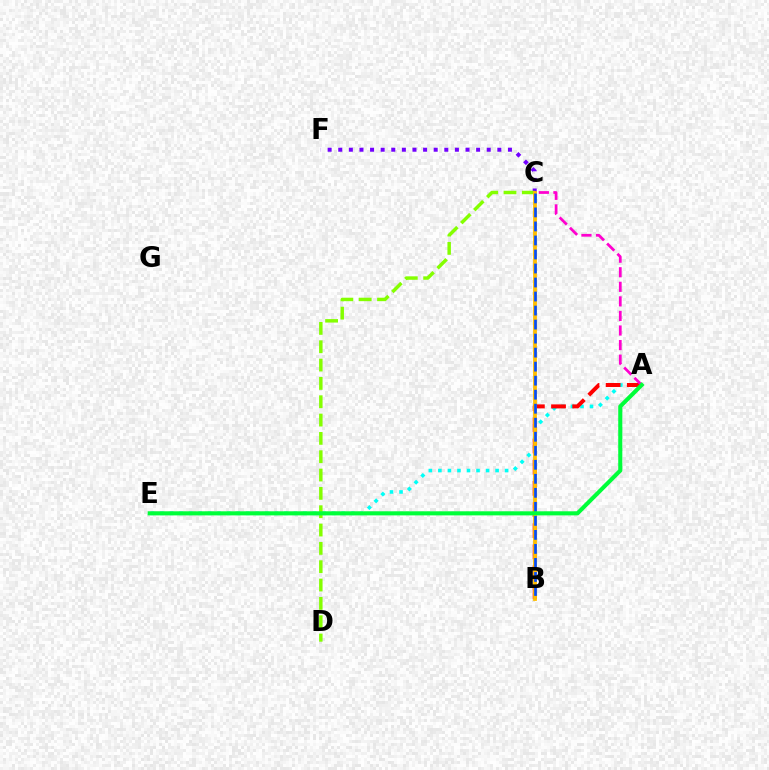{('A', 'E'): [{'color': '#00fff6', 'line_style': 'dotted', 'thickness': 2.59}, {'color': '#00ff39', 'line_style': 'solid', 'thickness': 2.94}], ('C', 'F'): [{'color': '#7200ff', 'line_style': 'dotted', 'thickness': 2.88}], ('C', 'D'): [{'color': '#84ff00', 'line_style': 'dashed', 'thickness': 2.49}], ('A', 'B'): [{'color': '#ff0000', 'line_style': 'dashed', 'thickness': 2.87}], ('B', 'C'): [{'color': '#ffbd00', 'line_style': 'solid', 'thickness': 2.74}, {'color': '#004bff', 'line_style': 'dashed', 'thickness': 1.9}], ('A', 'C'): [{'color': '#ff00cf', 'line_style': 'dashed', 'thickness': 1.98}]}